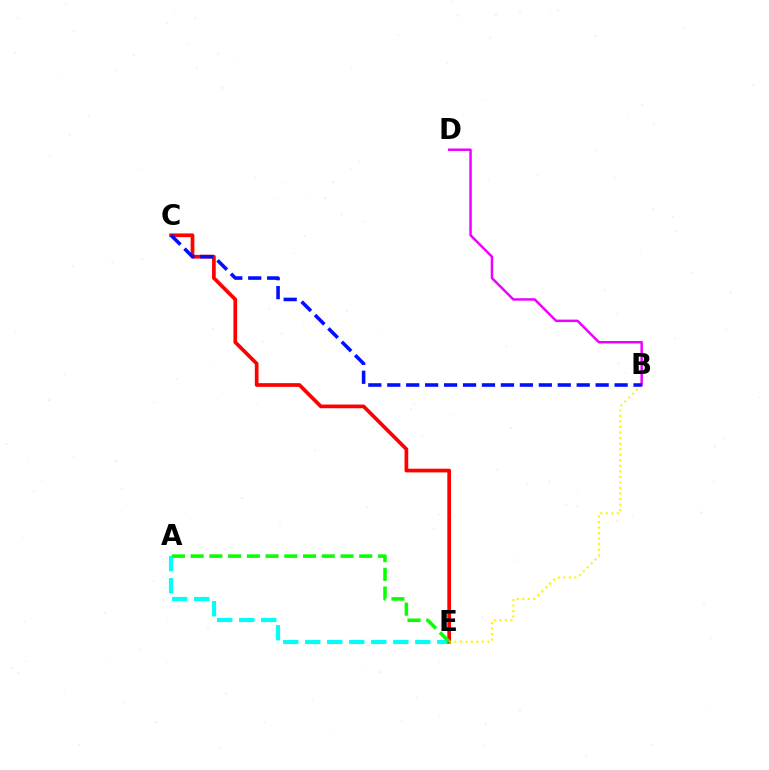{('A', 'E'): [{'color': '#00fff6', 'line_style': 'dashed', 'thickness': 2.99}, {'color': '#08ff00', 'line_style': 'dashed', 'thickness': 2.55}], ('C', 'E'): [{'color': '#ff0000', 'line_style': 'solid', 'thickness': 2.67}], ('B', 'E'): [{'color': '#fcf500', 'line_style': 'dotted', 'thickness': 1.51}], ('B', 'D'): [{'color': '#ee00ff', 'line_style': 'solid', 'thickness': 1.78}], ('B', 'C'): [{'color': '#0010ff', 'line_style': 'dashed', 'thickness': 2.57}]}